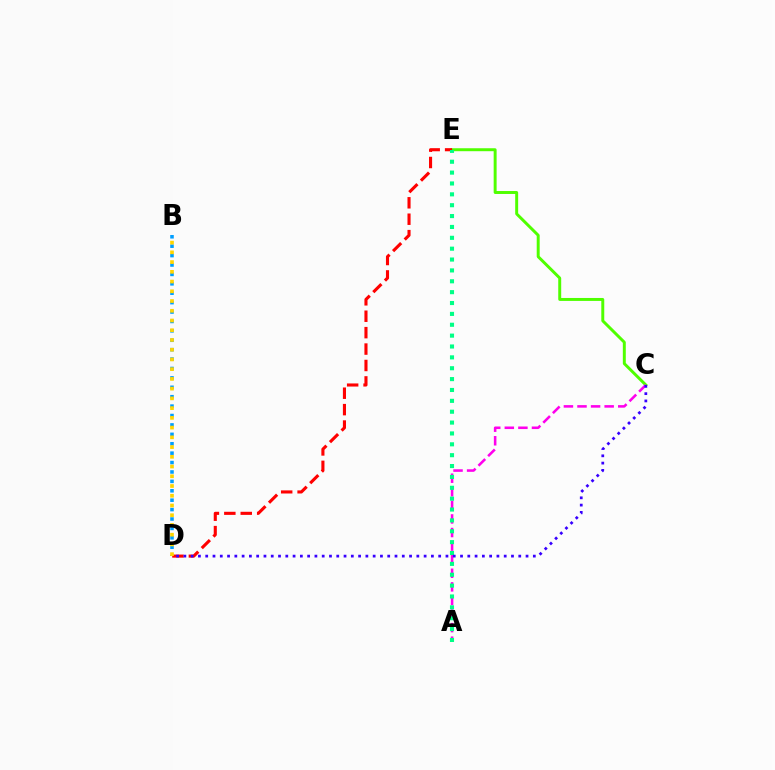{('C', 'E'): [{'color': '#4fff00', 'line_style': 'solid', 'thickness': 2.13}], ('B', 'D'): [{'color': '#009eff', 'line_style': 'dotted', 'thickness': 2.56}, {'color': '#ffd500', 'line_style': 'dotted', 'thickness': 2.65}], ('A', 'C'): [{'color': '#ff00ed', 'line_style': 'dashed', 'thickness': 1.85}], ('D', 'E'): [{'color': '#ff0000', 'line_style': 'dashed', 'thickness': 2.23}], ('A', 'E'): [{'color': '#00ff86', 'line_style': 'dotted', 'thickness': 2.95}], ('C', 'D'): [{'color': '#3700ff', 'line_style': 'dotted', 'thickness': 1.98}]}